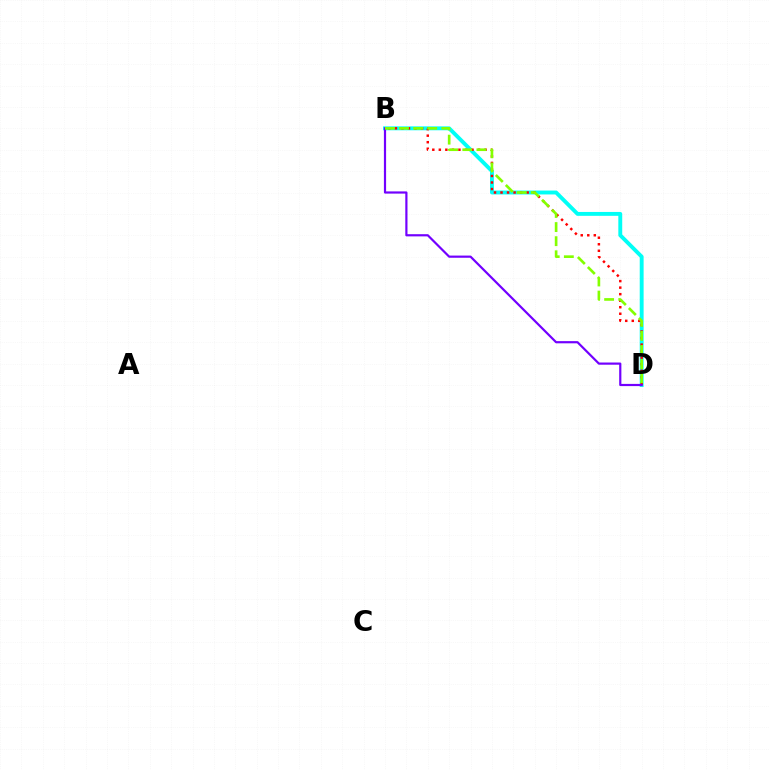{('B', 'D'): [{'color': '#00fff6', 'line_style': 'solid', 'thickness': 2.8}, {'color': '#ff0000', 'line_style': 'dotted', 'thickness': 1.77}, {'color': '#7200ff', 'line_style': 'solid', 'thickness': 1.58}, {'color': '#84ff00', 'line_style': 'dashed', 'thickness': 1.92}]}